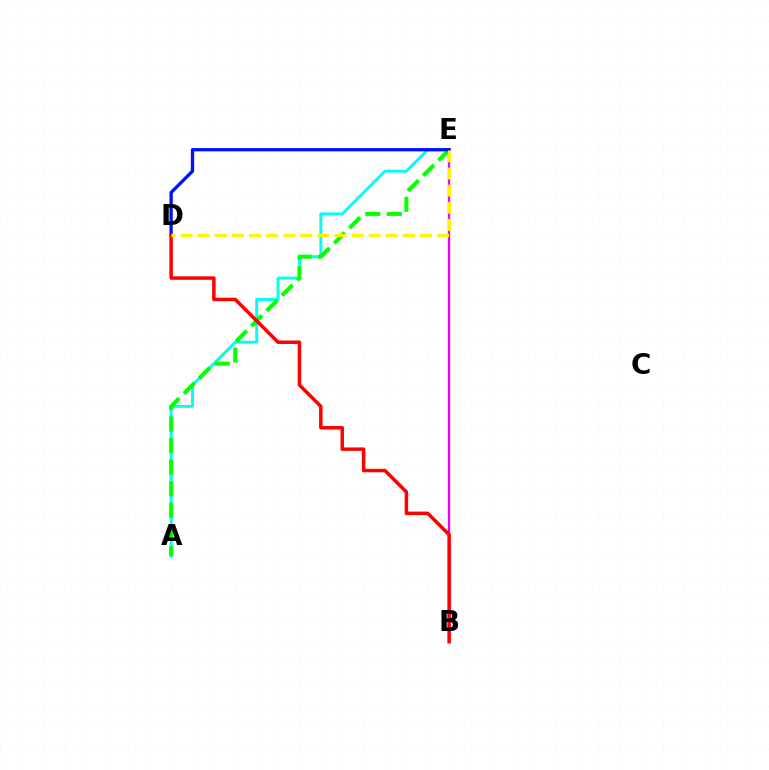{('A', 'E'): [{'color': '#00fff6', 'line_style': 'solid', 'thickness': 2.11}, {'color': '#08ff00', 'line_style': 'dashed', 'thickness': 2.93}], ('B', 'E'): [{'color': '#ee00ff', 'line_style': 'solid', 'thickness': 1.67}], ('D', 'E'): [{'color': '#0010ff', 'line_style': 'solid', 'thickness': 2.38}, {'color': '#fcf500', 'line_style': 'dashed', 'thickness': 2.32}], ('B', 'D'): [{'color': '#ff0000', 'line_style': 'solid', 'thickness': 2.51}]}